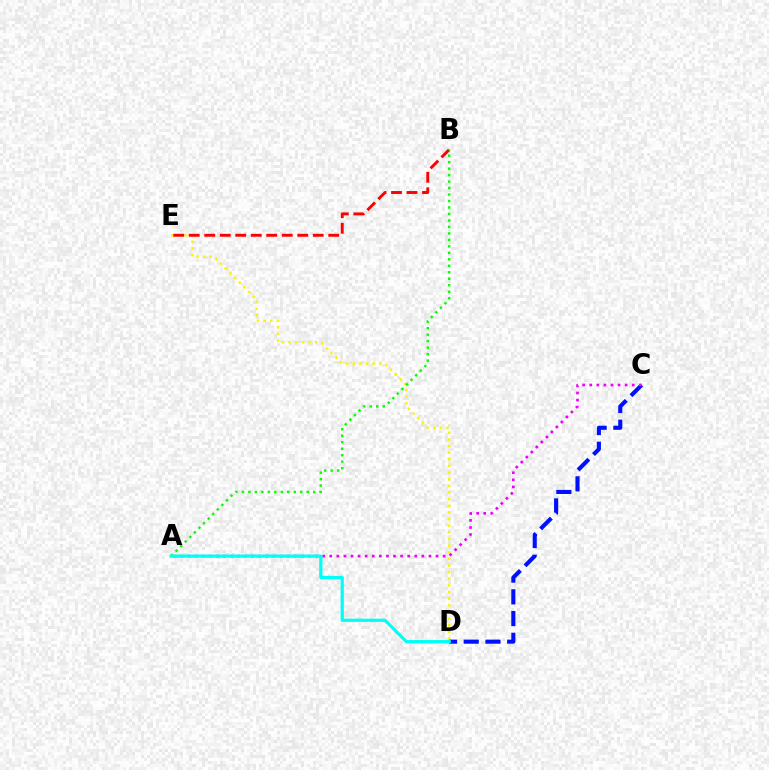{('D', 'E'): [{'color': '#fcf500', 'line_style': 'dotted', 'thickness': 1.8}], ('C', 'D'): [{'color': '#0010ff', 'line_style': 'dashed', 'thickness': 2.95}], ('B', 'E'): [{'color': '#ff0000', 'line_style': 'dashed', 'thickness': 2.11}], ('A', 'C'): [{'color': '#ee00ff', 'line_style': 'dotted', 'thickness': 1.93}], ('A', 'B'): [{'color': '#08ff00', 'line_style': 'dotted', 'thickness': 1.76}], ('A', 'D'): [{'color': '#00fff6', 'line_style': 'solid', 'thickness': 2.32}]}